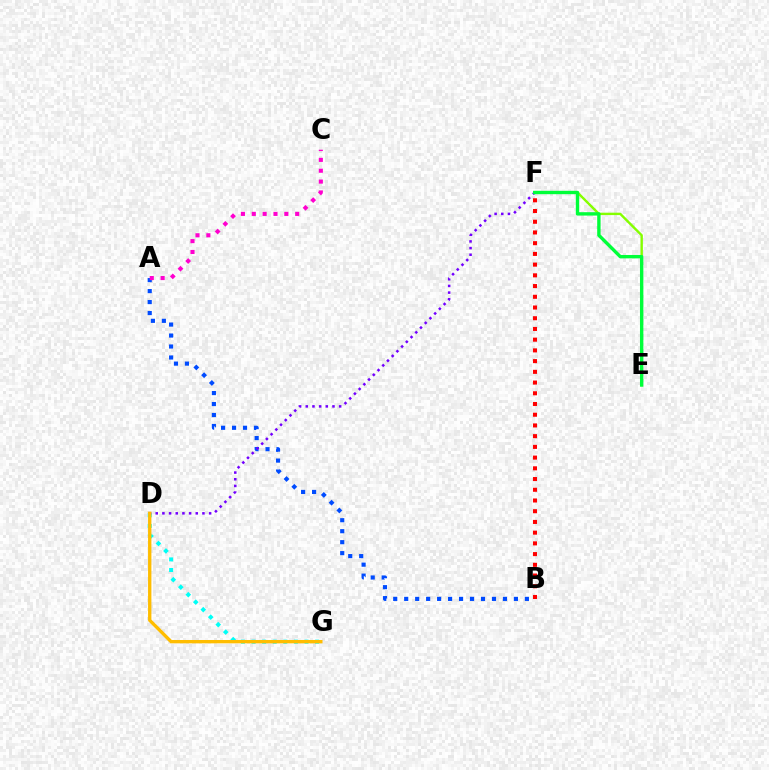{('E', 'F'): [{'color': '#84ff00', 'line_style': 'solid', 'thickness': 1.73}, {'color': '#00ff39', 'line_style': 'solid', 'thickness': 2.43}], ('A', 'B'): [{'color': '#004bff', 'line_style': 'dotted', 'thickness': 2.98}], ('D', 'G'): [{'color': '#00fff6', 'line_style': 'dotted', 'thickness': 2.88}, {'color': '#ffbd00', 'line_style': 'solid', 'thickness': 2.41}], ('D', 'F'): [{'color': '#7200ff', 'line_style': 'dotted', 'thickness': 1.81}], ('A', 'C'): [{'color': '#ff00cf', 'line_style': 'dotted', 'thickness': 2.95}], ('B', 'F'): [{'color': '#ff0000', 'line_style': 'dotted', 'thickness': 2.91}]}